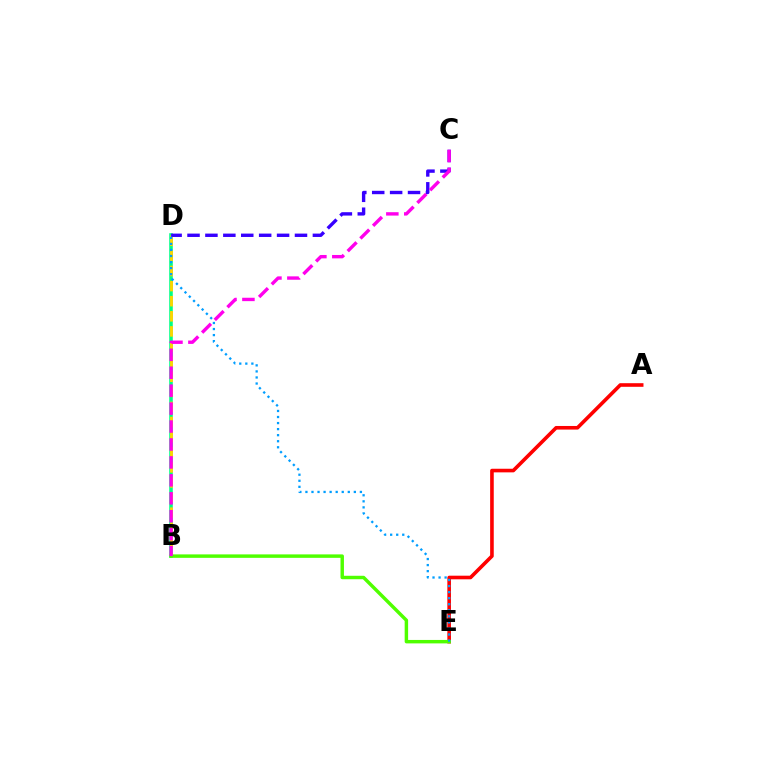{('B', 'D'): [{'color': '#00ff86', 'line_style': 'solid', 'thickness': 2.57}, {'color': '#ffd500', 'line_style': 'dashed', 'thickness': 2.05}], ('A', 'E'): [{'color': '#ff0000', 'line_style': 'solid', 'thickness': 2.6}], ('B', 'E'): [{'color': '#4fff00', 'line_style': 'solid', 'thickness': 2.48}], ('C', 'D'): [{'color': '#3700ff', 'line_style': 'dashed', 'thickness': 2.43}], ('D', 'E'): [{'color': '#009eff', 'line_style': 'dotted', 'thickness': 1.64}], ('B', 'C'): [{'color': '#ff00ed', 'line_style': 'dashed', 'thickness': 2.44}]}